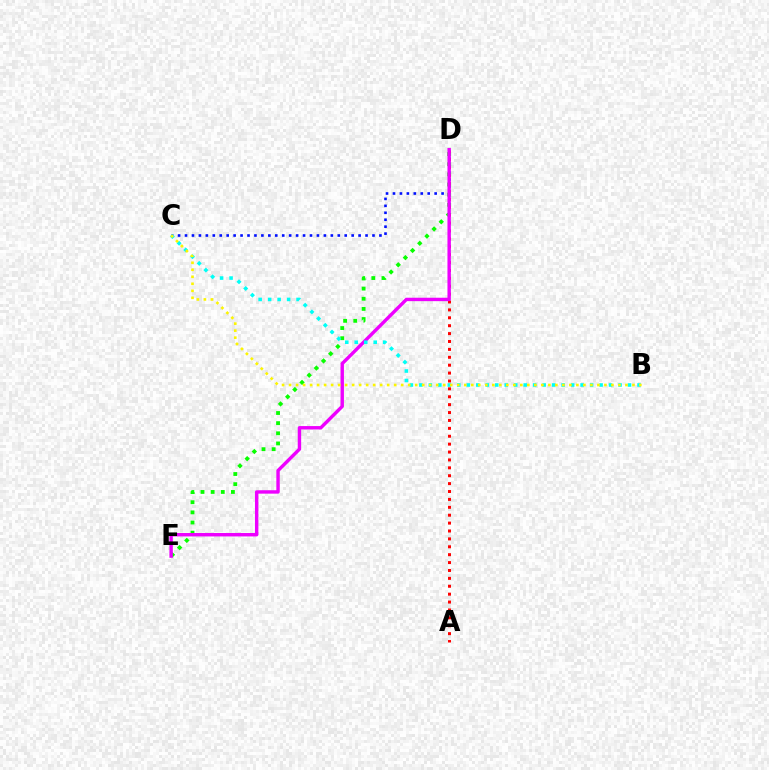{('C', 'D'): [{'color': '#0010ff', 'line_style': 'dotted', 'thickness': 1.89}], ('D', 'E'): [{'color': '#08ff00', 'line_style': 'dotted', 'thickness': 2.75}, {'color': '#ee00ff', 'line_style': 'solid', 'thickness': 2.46}], ('A', 'D'): [{'color': '#ff0000', 'line_style': 'dotted', 'thickness': 2.15}], ('B', 'C'): [{'color': '#00fff6', 'line_style': 'dotted', 'thickness': 2.58}, {'color': '#fcf500', 'line_style': 'dotted', 'thickness': 1.9}]}